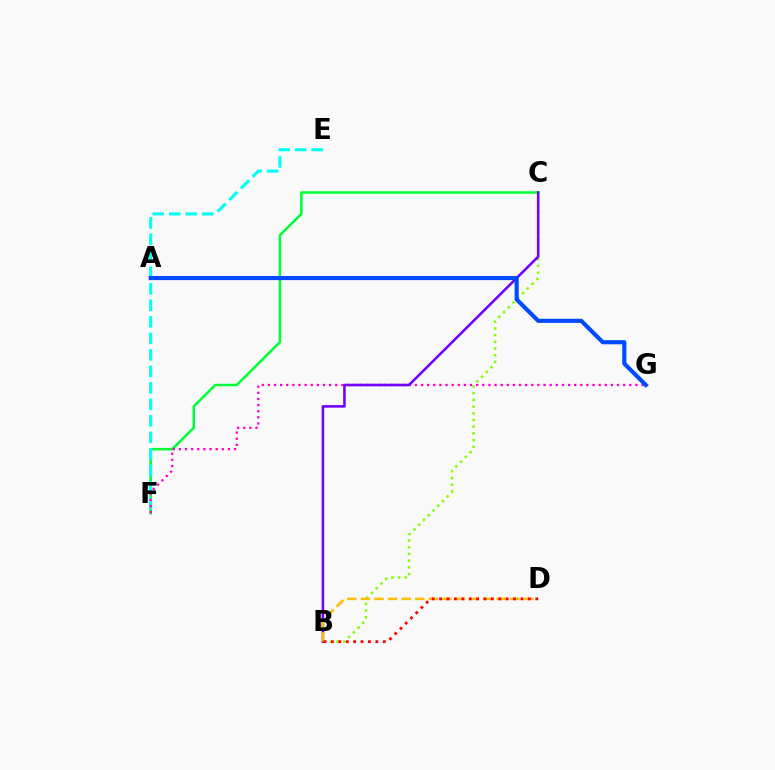{('C', 'F'): [{'color': '#00ff39', 'line_style': 'solid', 'thickness': 1.82}], ('E', 'F'): [{'color': '#00fff6', 'line_style': 'dashed', 'thickness': 2.24}], ('B', 'C'): [{'color': '#84ff00', 'line_style': 'dotted', 'thickness': 1.82}, {'color': '#7200ff', 'line_style': 'solid', 'thickness': 1.85}], ('F', 'G'): [{'color': '#ff00cf', 'line_style': 'dotted', 'thickness': 1.66}], ('B', 'D'): [{'color': '#ffbd00', 'line_style': 'dashed', 'thickness': 1.85}, {'color': '#ff0000', 'line_style': 'dotted', 'thickness': 2.01}], ('A', 'G'): [{'color': '#004bff', 'line_style': 'solid', 'thickness': 2.97}]}